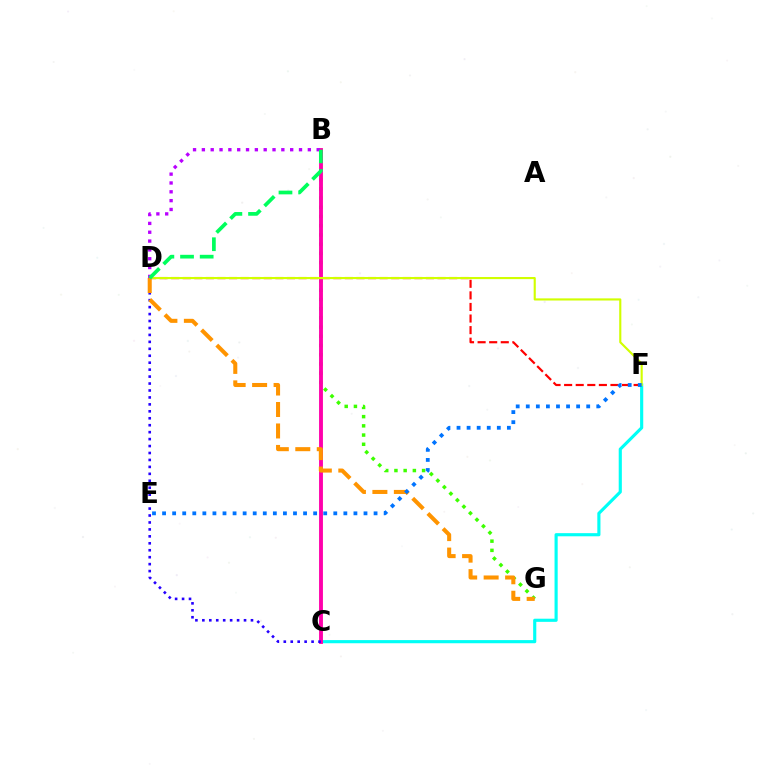{('C', 'F'): [{'color': '#00fff6', 'line_style': 'solid', 'thickness': 2.26}], ('B', 'G'): [{'color': '#3dff00', 'line_style': 'dotted', 'thickness': 2.5}], ('D', 'F'): [{'color': '#ff0000', 'line_style': 'dashed', 'thickness': 1.57}, {'color': '#d1ff00', 'line_style': 'solid', 'thickness': 1.53}], ('B', 'C'): [{'color': '#ff00ac', 'line_style': 'solid', 'thickness': 2.78}], ('C', 'D'): [{'color': '#2500ff', 'line_style': 'dotted', 'thickness': 1.89}], ('D', 'G'): [{'color': '#ff9400', 'line_style': 'dashed', 'thickness': 2.92}], ('B', 'D'): [{'color': '#b900ff', 'line_style': 'dotted', 'thickness': 2.4}, {'color': '#00ff5c', 'line_style': 'dashed', 'thickness': 2.67}], ('E', 'F'): [{'color': '#0074ff', 'line_style': 'dotted', 'thickness': 2.74}]}